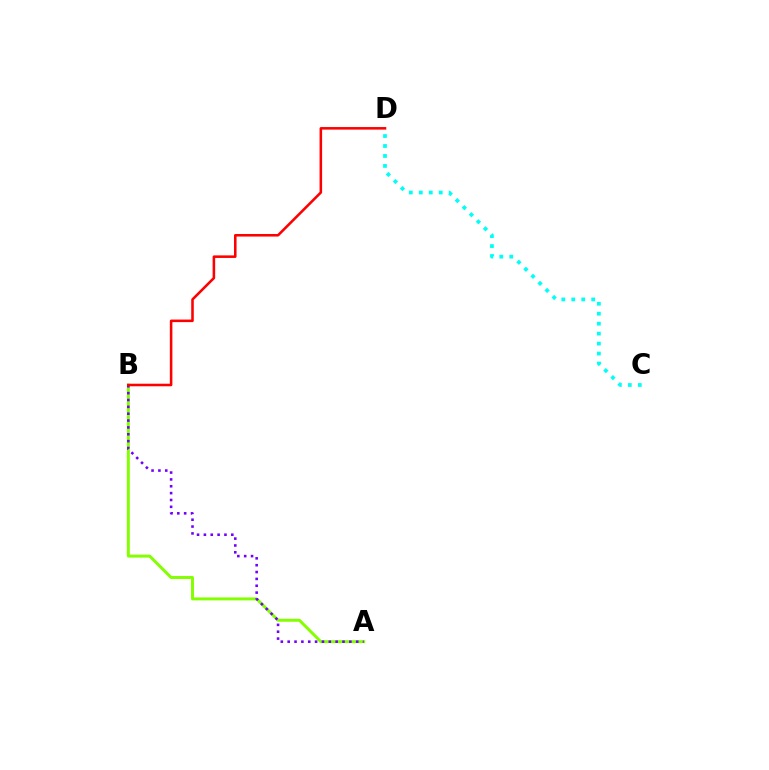{('A', 'B'): [{'color': '#84ff00', 'line_style': 'solid', 'thickness': 2.14}, {'color': '#7200ff', 'line_style': 'dotted', 'thickness': 1.86}], ('B', 'D'): [{'color': '#ff0000', 'line_style': 'solid', 'thickness': 1.84}], ('C', 'D'): [{'color': '#00fff6', 'line_style': 'dotted', 'thickness': 2.71}]}